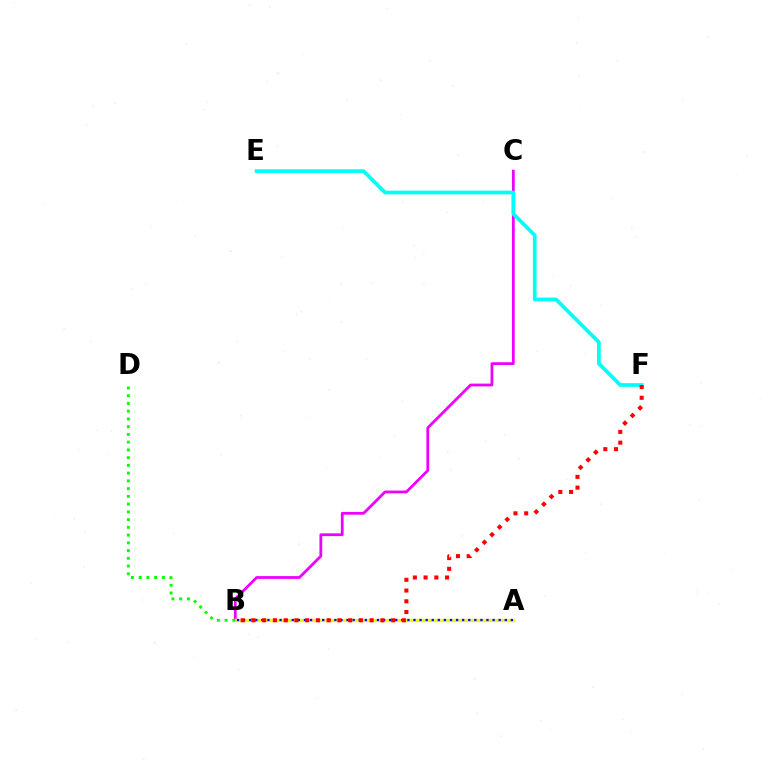{('B', 'C'): [{'color': '#ee00ff', 'line_style': 'solid', 'thickness': 2.0}], ('E', 'F'): [{'color': '#00fff6', 'line_style': 'solid', 'thickness': 2.68}], ('A', 'B'): [{'color': '#fcf500', 'line_style': 'solid', 'thickness': 2.36}, {'color': '#0010ff', 'line_style': 'dotted', 'thickness': 1.65}], ('B', 'D'): [{'color': '#08ff00', 'line_style': 'dotted', 'thickness': 2.1}], ('B', 'F'): [{'color': '#ff0000', 'line_style': 'dotted', 'thickness': 2.92}]}